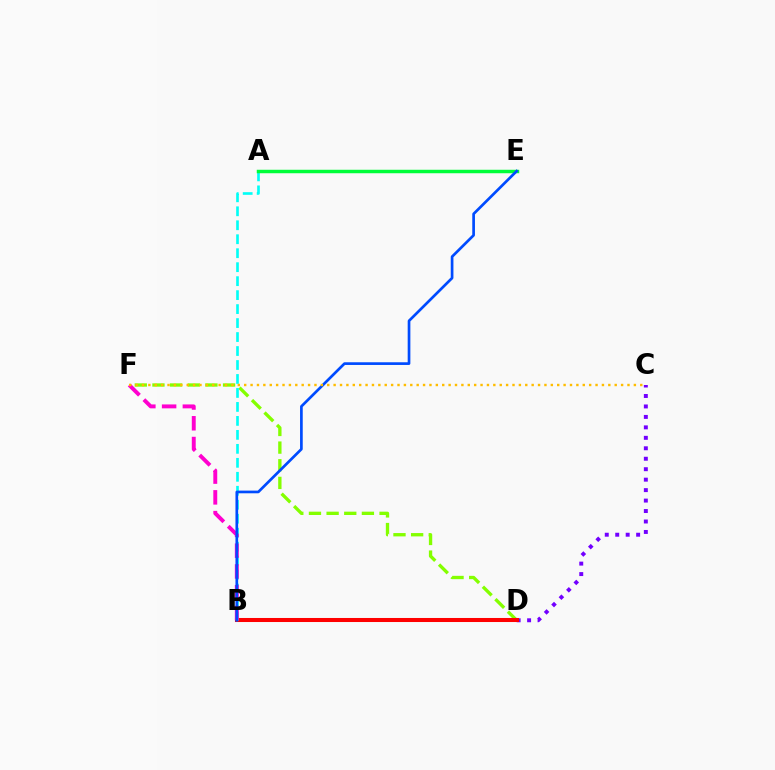{('D', 'F'): [{'color': '#84ff00', 'line_style': 'dashed', 'thickness': 2.4}], ('C', 'D'): [{'color': '#7200ff', 'line_style': 'dotted', 'thickness': 2.84}], ('B', 'D'): [{'color': '#ff0000', 'line_style': 'solid', 'thickness': 2.91}], ('A', 'B'): [{'color': '#00fff6', 'line_style': 'dashed', 'thickness': 1.9}], ('B', 'F'): [{'color': '#ff00cf', 'line_style': 'dashed', 'thickness': 2.82}], ('A', 'E'): [{'color': '#00ff39', 'line_style': 'solid', 'thickness': 2.5}], ('B', 'E'): [{'color': '#004bff', 'line_style': 'solid', 'thickness': 1.94}], ('C', 'F'): [{'color': '#ffbd00', 'line_style': 'dotted', 'thickness': 1.74}]}